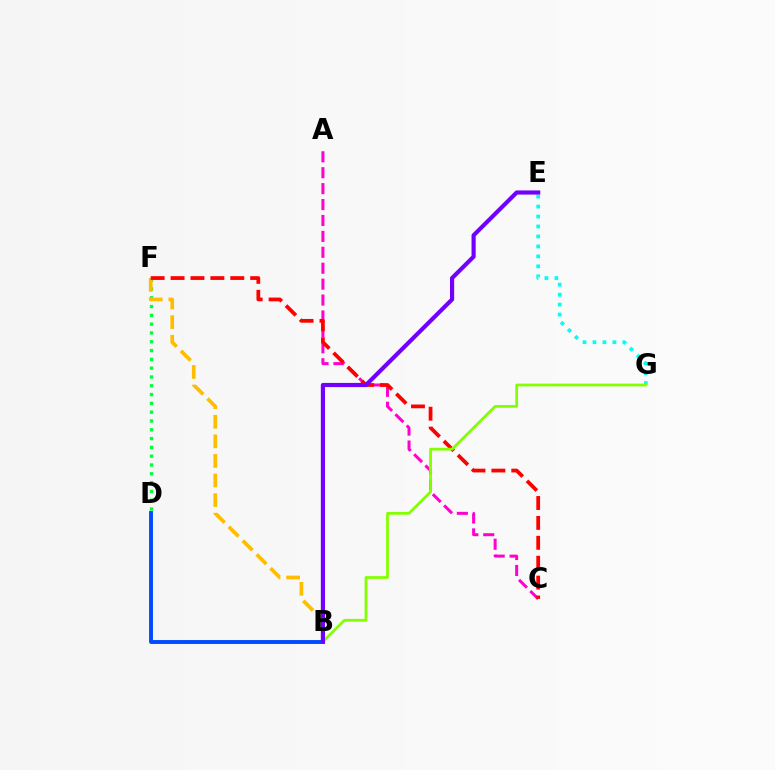{('B', 'D'): [{'color': '#004bff', 'line_style': 'solid', 'thickness': 2.8}], ('A', 'C'): [{'color': '#ff00cf', 'line_style': 'dashed', 'thickness': 2.16}], ('D', 'F'): [{'color': '#00ff39', 'line_style': 'dotted', 'thickness': 2.39}], ('B', 'F'): [{'color': '#ffbd00', 'line_style': 'dashed', 'thickness': 2.66}], ('C', 'F'): [{'color': '#ff0000', 'line_style': 'dashed', 'thickness': 2.7}], ('E', 'G'): [{'color': '#00fff6', 'line_style': 'dotted', 'thickness': 2.71}], ('B', 'G'): [{'color': '#84ff00', 'line_style': 'solid', 'thickness': 1.99}], ('B', 'E'): [{'color': '#7200ff', 'line_style': 'solid', 'thickness': 2.99}]}